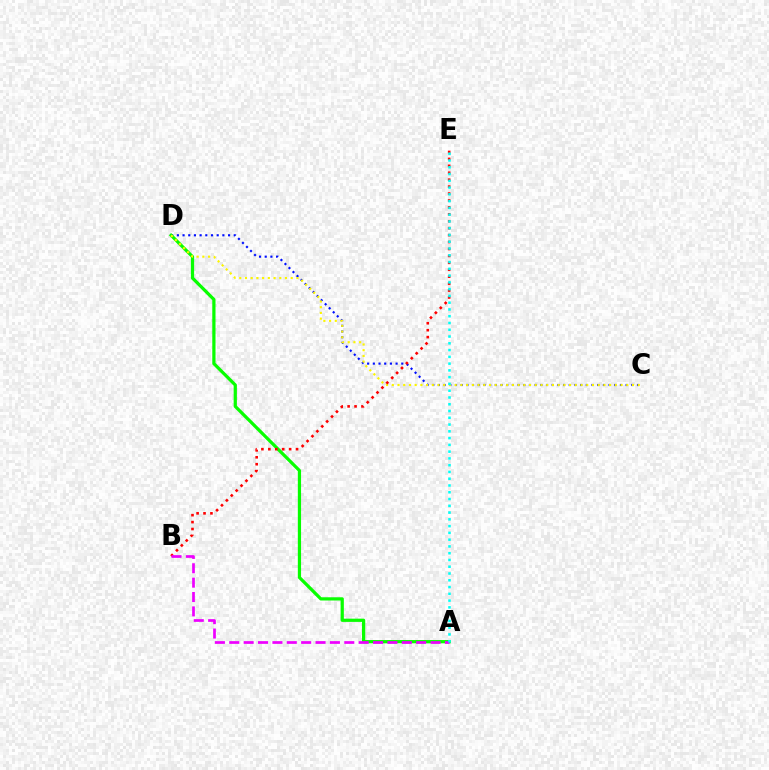{('C', 'D'): [{'color': '#0010ff', 'line_style': 'dotted', 'thickness': 1.55}, {'color': '#fcf500', 'line_style': 'dotted', 'thickness': 1.55}], ('A', 'D'): [{'color': '#08ff00', 'line_style': 'solid', 'thickness': 2.32}], ('B', 'E'): [{'color': '#ff0000', 'line_style': 'dotted', 'thickness': 1.88}], ('A', 'B'): [{'color': '#ee00ff', 'line_style': 'dashed', 'thickness': 1.95}], ('A', 'E'): [{'color': '#00fff6', 'line_style': 'dotted', 'thickness': 1.84}]}